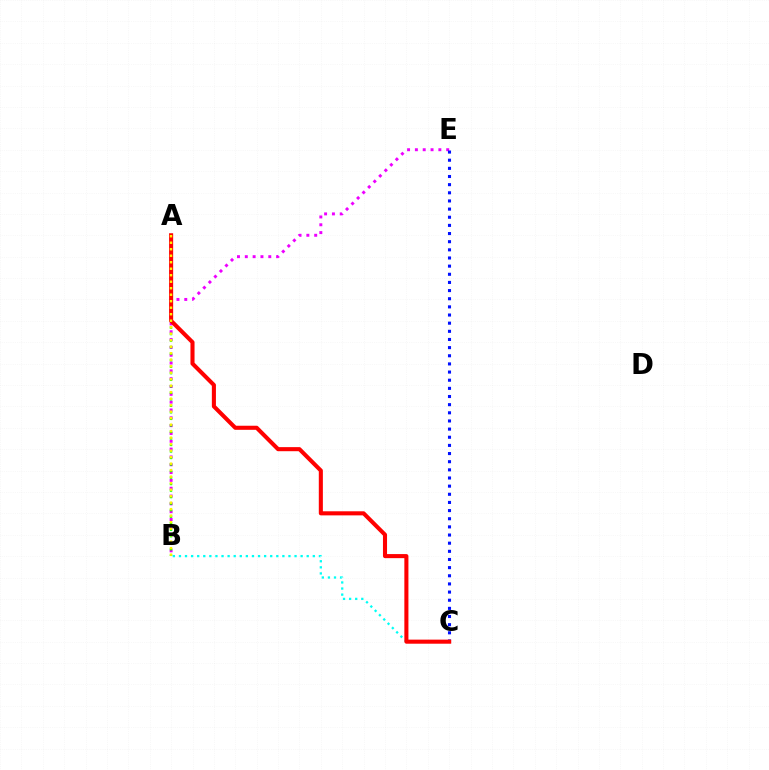{('B', 'E'): [{'color': '#ee00ff', 'line_style': 'dotted', 'thickness': 2.13}], ('A', 'B'): [{'color': '#08ff00', 'line_style': 'dotted', 'thickness': 1.77}, {'color': '#fcf500', 'line_style': 'dotted', 'thickness': 1.77}], ('C', 'E'): [{'color': '#0010ff', 'line_style': 'dotted', 'thickness': 2.21}], ('B', 'C'): [{'color': '#00fff6', 'line_style': 'dotted', 'thickness': 1.65}], ('A', 'C'): [{'color': '#ff0000', 'line_style': 'solid', 'thickness': 2.94}]}